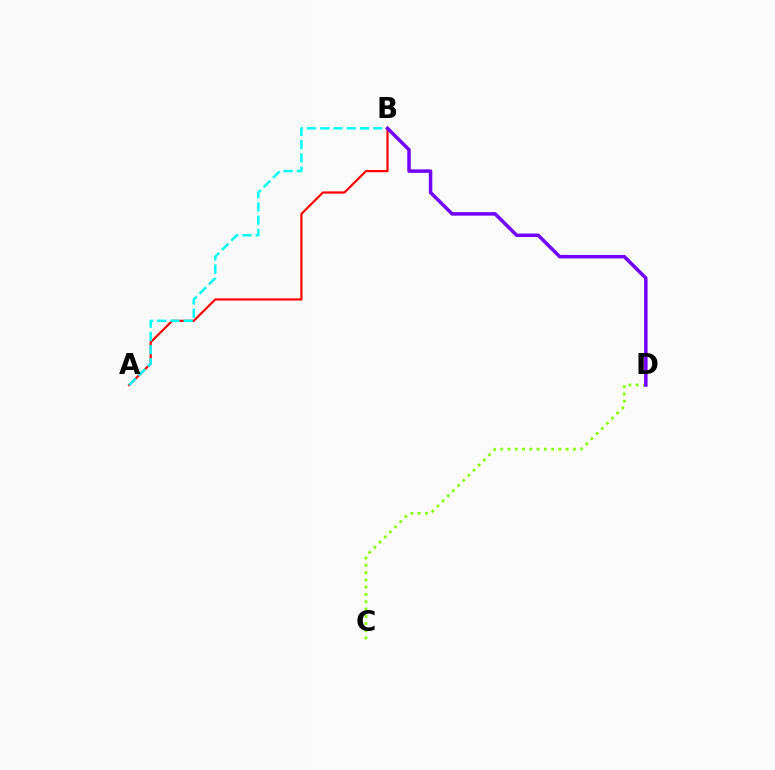{('A', 'B'): [{'color': '#ff0000', 'line_style': 'solid', 'thickness': 1.58}, {'color': '#00fff6', 'line_style': 'dashed', 'thickness': 1.8}], ('C', 'D'): [{'color': '#84ff00', 'line_style': 'dotted', 'thickness': 1.98}], ('B', 'D'): [{'color': '#7200ff', 'line_style': 'solid', 'thickness': 2.52}]}